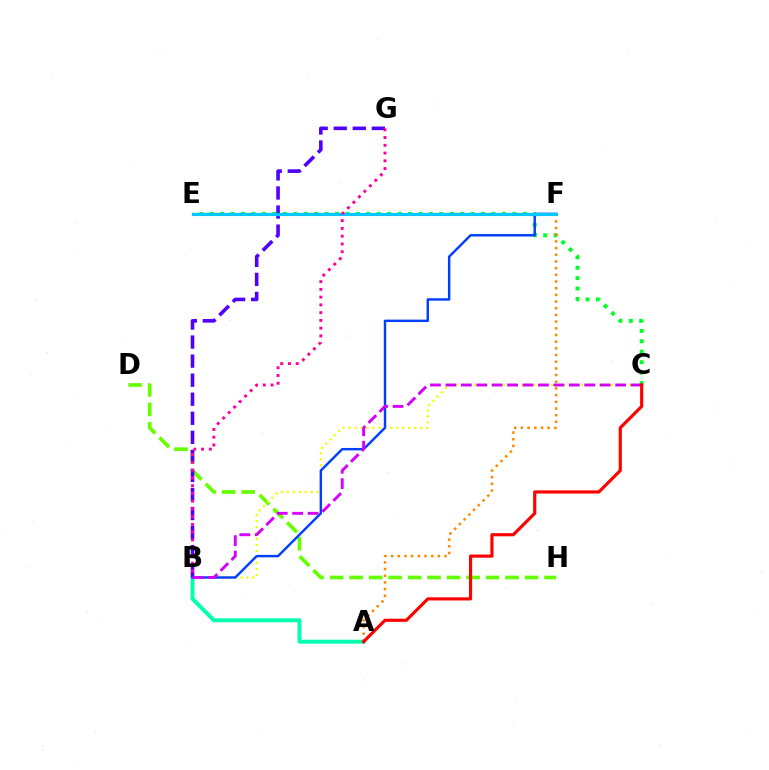{('D', 'H'): [{'color': '#66ff00', 'line_style': 'dashed', 'thickness': 2.65}], ('C', 'E'): [{'color': '#00ff27', 'line_style': 'dotted', 'thickness': 2.84}], ('B', 'C'): [{'color': '#eeff00', 'line_style': 'dotted', 'thickness': 1.62}, {'color': '#d600ff', 'line_style': 'dashed', 'thickness': 2.1}], ('A', 'B'): [{'color': '#00ffaf', 'line_style': 'solid', 'thickness': 2.83}], ('B', 'G'): [{'color': '#4f00ff', 'line_style': 'dashed', 'thickness': 2.59}, {'color': '#ff00a0', 'line_style': 'dotted', 'thickness': 2.11}], ('B', 'F'): [{'color': '#003fff', 'line_style': 'solid', 'thickness': 1.75}], ('A', 'F'): [{'color': '#ff8800', 'line_style': 'dotted', 'thickness': 1.82}], ('E', 'F'): [{'color': '#00c7ff', 'line_style': 'solid', 'thickness': 2.26}], ('A', 'C'): [{'color': '#ff0000', 'line_style': 'solid', 'thickness': 2.27}]}